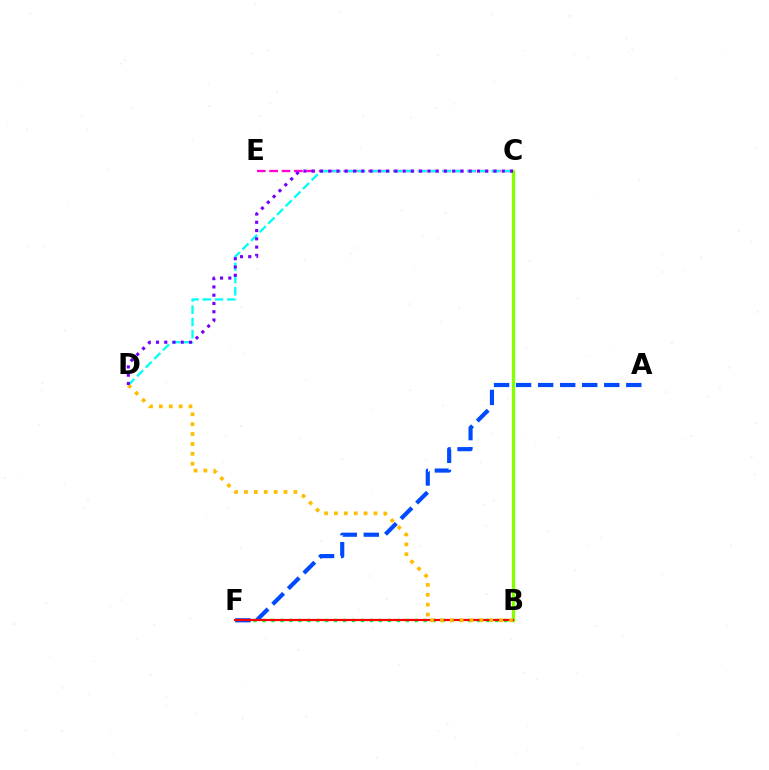{('B', 'C'): [{'color': '#84ff00', 'line_style': 'solid', 'thickness': 2.37}], ('B', 'F'): [{'color': '#00ff39', 'line_style': 'dotted', 'thickness': 2.43}, {'color': '#ff0000', 'line_style': 'solid', 'thickness': 1.58}], ('A', 'F'): [{'color': '#004bff', 'line_style': 'dashed', 'thickness': 2.99}], ('C', 'E'): [{'color': '#ff00cf', 'line_style': 'dashed', 'thickness': 1.68}], ('C', 'D'): [{'color': '#00fff6', 'line_style': 'dashed', 'thickness': 1.66}, {'color': '#7200ff', 'line_style': 'dotted', 'thickness': 2.25}], ('B', 'D'): [{'color': '#ffbd00', 'line_style': 'dotted', 'thickness': 2.69}]}